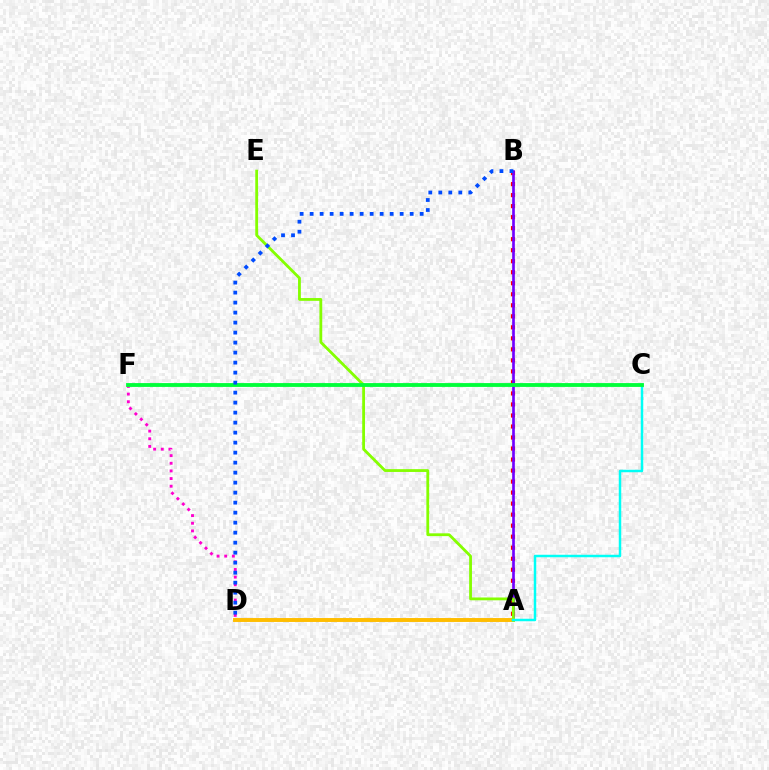{('A', 'B'): [{'color': '#ff0000', 'line_style': 'dotted', 'thickness': 2.99}, {'color': '#7200ff', 'line_style': 'solid', 'thickness': 1.92}], ('A', 'D'): [{'color': '#ffbd00', 'line_style': 'solid', 'thickness': 2.82}], ('A', 'E'): [{'color': '#84ff00', 'line_style': 'solid', 'thickness': 2.02}], ('A', 'C'): [{'color': '#00fff6', 'line_style': 'solid', 'thickness': 1.78}], ('D', 'F'): [{'color': '#ff00cf', 'line_style': 'dotted', 'thickness': 2.08}], ('C', 'F'): [{'color': '#00ff39', 'line_style': 'solid', 'thickness': 2.76}], ('B', 'D'): [{'color': '#004bff', 'line_style': 'dotted', 'thickness': 2.72}]}